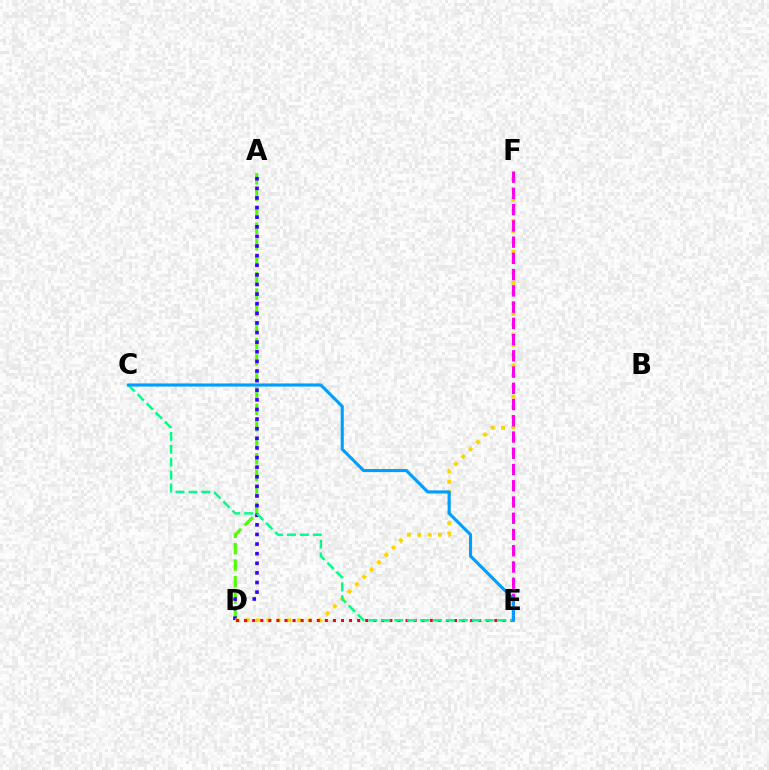{('A', 'D'): [{'color': '#4fff00', 'line_style': 'dashed', 'thickness': 2.24}, {'color': '#3700ff', 'line_style': 'dotted', 'thickness': 2.61}], ('D', 'F'): [{'color': '#ffd500', 'line_style': 'dotted', 'thickness': 2.81}], ('D', 'E'): [{'color': '#ff0000', 'line_style': 'dotted', 'thickness': 2.19}], ('E', 'F'): [{'color': '#ff00ed', 'line_style': 'dashed', 'thickness': 2.21}], ('C', 'E'): [{'color': '#00ff86', 'line_style': 'dashed', 'thickness': 1.75}, {'color': '#009eff', 'line_style': 'solid', 'thickness': 2.24}]}